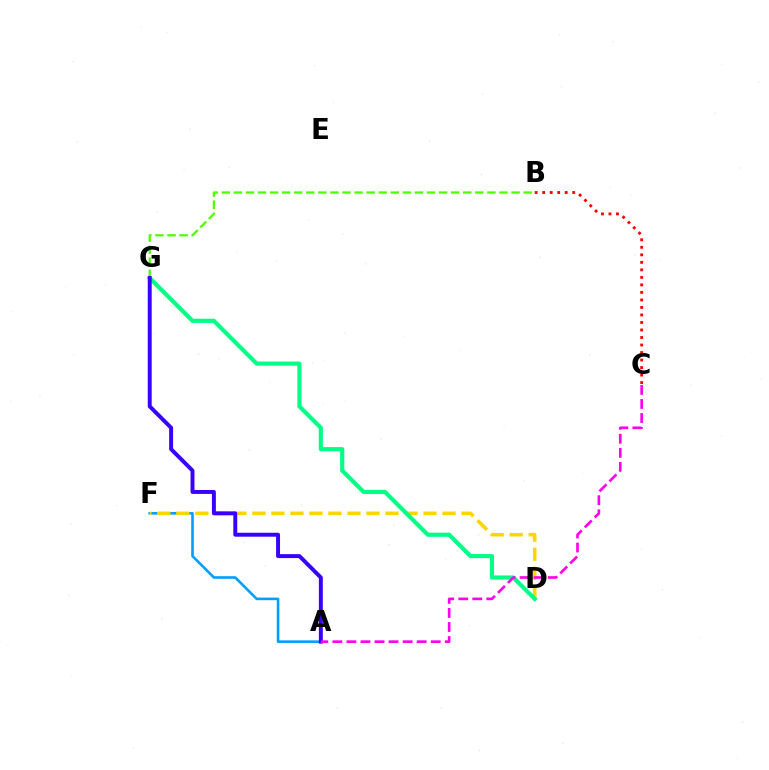{('A', 'F'): [{'color': '#009eff', 'line_style': 'solid', 'thickness': 1.87}], ('B', 'C'): [{'color': '#ff0000', 'line_style': 'dotted', 'thickness': 2.04}], ('D', 'F'): [{'color': '#ffd500', 'line_style': 'dashed', 'thickness': 2.58}], ('B', 'G'): [{'color': '#4fff00', 'line_style': 'dashed', 'thickness': 1.64}], ('D', 'G'): [{'color': '#00ff86', 'line_style': 'solid', 'thickness': 2.99}], ('A', 'G'): [{'color': '#3700ff', 'line_style': 'solid', 'thickness': 2.84}], ('A', 'C'): [{'color': '#ff00ed', 'line_style': 'dashed', 'thickness': 1.91}]}